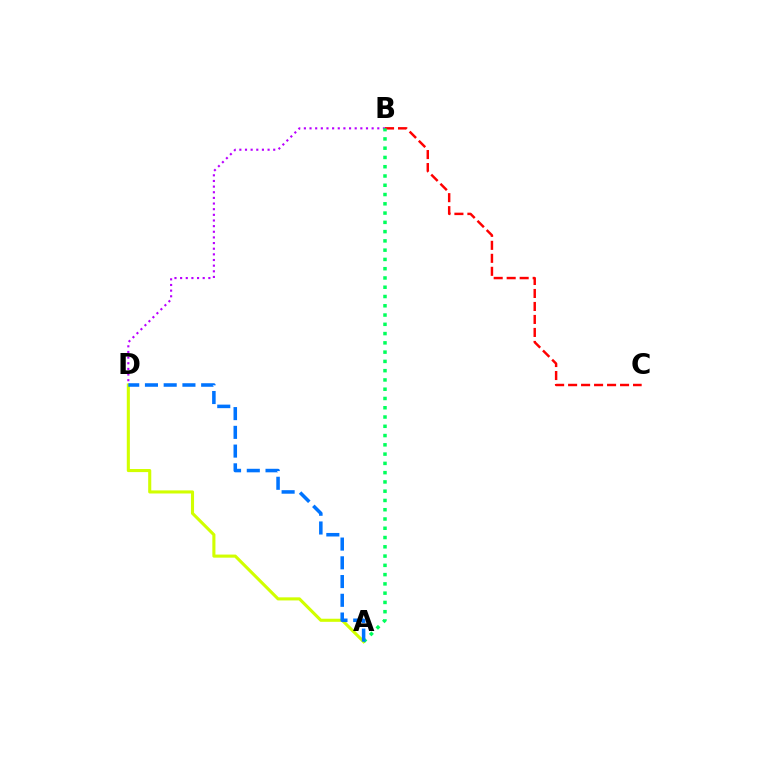{('B', 'D'): [{'color': '#b900ff', 'line_style': 'dotted', 'thickness': 1.53}], ('A', 'D'): [{'color': '#d1ff00', 'line_style': 'solid', 'thickness': 2.23}, {'color': '#0074ff', 'line_style': 'dashed', 'thickness': 2.55}], ('B', 'C'): [{'color': '#ff0000', 'line_style': 'dashed', 'thickness': 1.76}], ('A', 'B'): [{'color': '#00ff5c', 'line_style': 'dotted', 'thickness': 2.52}]}